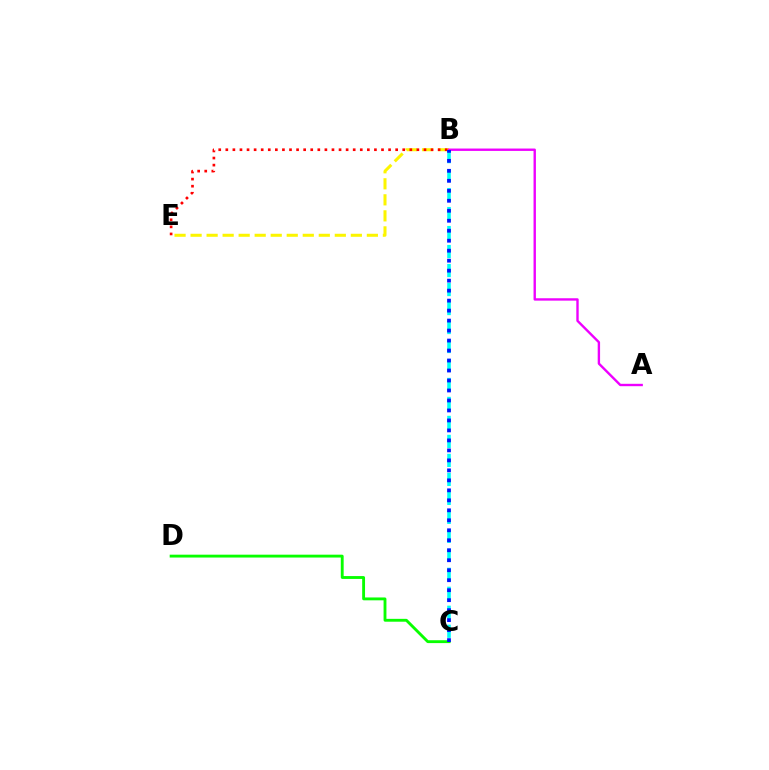{('B', 'E'): [{'color': '#fcf500', 'line_style': 'dashed', 'thickness': 2.18}, {'color': '#ff0000', 'line_style': 'dotted', 'thickness': 1.92}], ('A', 'B'): [{'color': '#ee00ff', 'line_style': 'solid', 'thickness': 1.72}], ('B', 'C'): [{'color': '#00fff6', 'line_style': 'dashed', 'thickness': 2.58}, {'color': '#0010ff', 'line_style': 'dotted', 'thickness': 2.71}], ('C', 'D'): [{'color': '#08ff00', 'line_style': 'solid', 'thickness': 2.06}]}